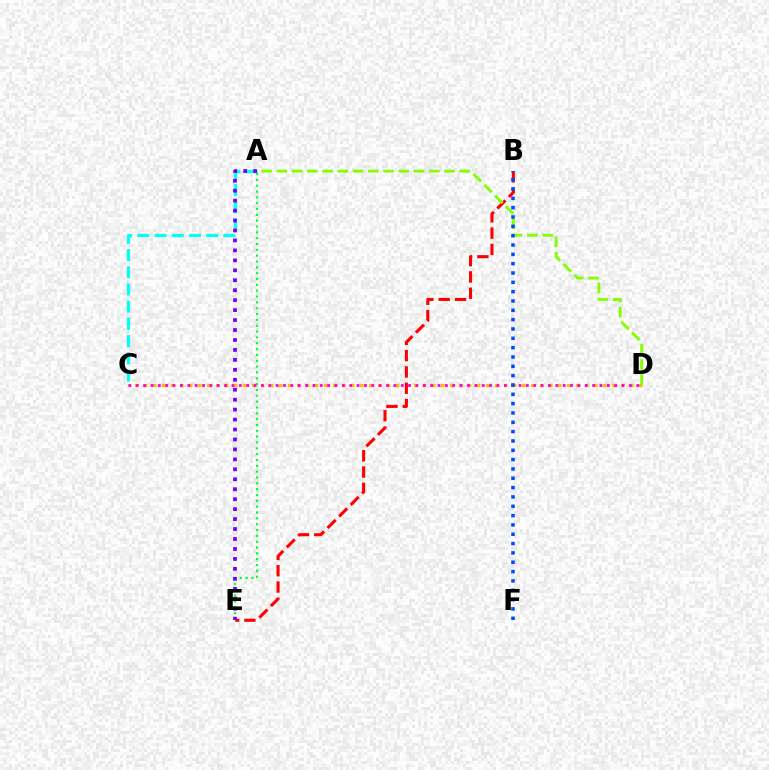{('C', 'D'): [{'color': '#ffbd00', 'line_style': 'dotted', 'thickness': 2.45}, {'color': '#ff00cf', 'line_style': 'dotted', 'thickness': 2.0}], ('A', 'E'): [{'color': '#00ff39', 'line_style': 'dotted', 'thickness': 1.59}, {'color': '#7200ff', 'line_style': 'dotted', 'thickness': 2.7}], ('A', 'C'): [{'color': '#00fff6', 'line_style': 'dashed', 'thickness': 2.34}], ('B', 'E'): [{'color': '#ff0000', 'line_style': 'dashed', 'thickness': 2.21}], ('A', 'D'): [{'color': '#84ff00', 'line_style': 'dashed', 'thickness': 2.07}], ('B', 'F'): [{'color': '#004bff', 'line_style': 'dotted', 'thickness': 2.54}]}